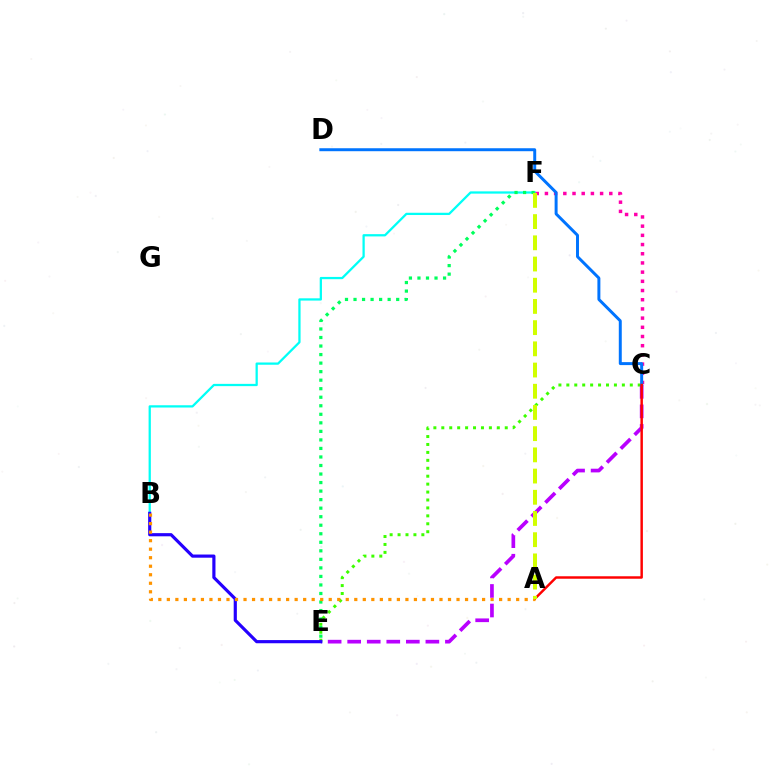{('B', 'F'): [{'color': '#00fff6', 'line_style': 'solid', 'thickness': 1.63}], ('C', 'F'): [{'color': '#ff00ac', 'line_style': 'dotted', 'thickness': 2.5}], ('C', 'E'): [{'color': '#3dff00', 'line_style': 'dotted', 'thickness': 2.15}, {'color': '#b900ff', 'line_style': 'dashed', 'thickness': 2.66}], ('C', 'D'): [{'color': '#0074ff', 'line_style': 'solid', 'thickness': 2.14}], ('A', 'C'): [{'color': '#ff0000', 'line_style': 'solid', 'thickness': 1.77}], ('B', 'E'): [{'color': '#2500ff', 'line_style': 'solid', 'thickness': 2.28}], ('E', 'F'): [{'color': '#00ff5c', 'line_style': 'dotted', 'thickness': 2.32}], ('A', 'B'): [{'color': '#ff9400', 'line_style': 'dotted', 'thickness': 2.31}], ('A', 'F'): [{'color': '#d1ff00', 'line_style': 'dashed', 'thickness': 2.88}]}